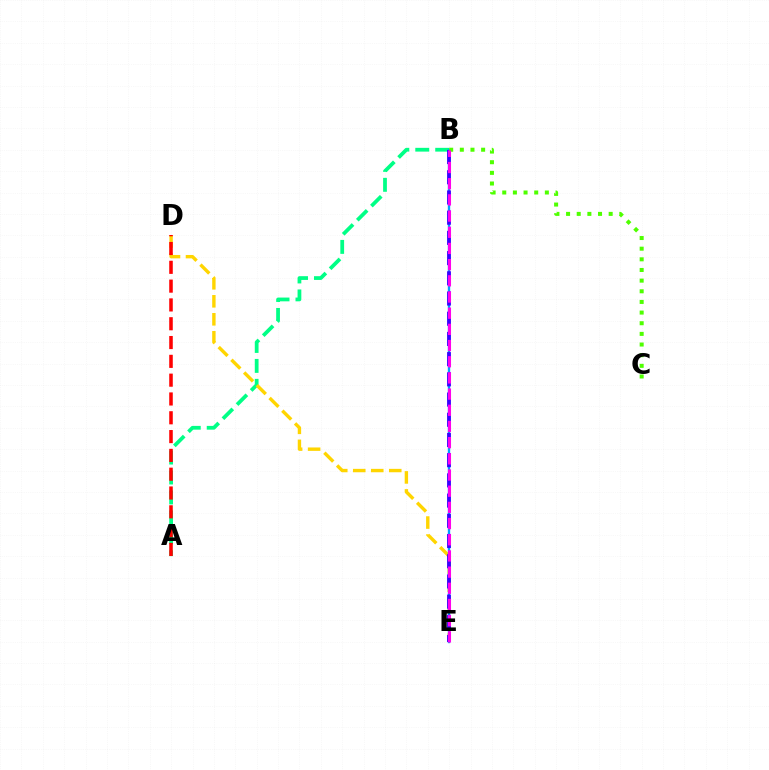{('A', 'B'): [{'color': '#00ff86', 'line_style': 'dashed', 'thickness': 2.71}], ('D', 'E'): [{'color': '#ffd500', 'line_style': 'dashed', 'thickness': 2.45}], ('B', 'E'): [{'color': '#009eff', 'line_style': 'solid', 'thickness': 1.7}, {'color': '#3700ff', 'line_style': 'dashed', 'thickness': 2.75}, {'color': '#ff00ed', 'line_style': 'dashed', 'thickness': 2.2}], ('B', 'C'): [{'color': '#4fff00', 'line_style': 'dotted', 'thickness': 2.89}], ('A', 'D'): [{'color': '#ff0000', 'line_style': 'dashed', 'thickness': 2.56}]}